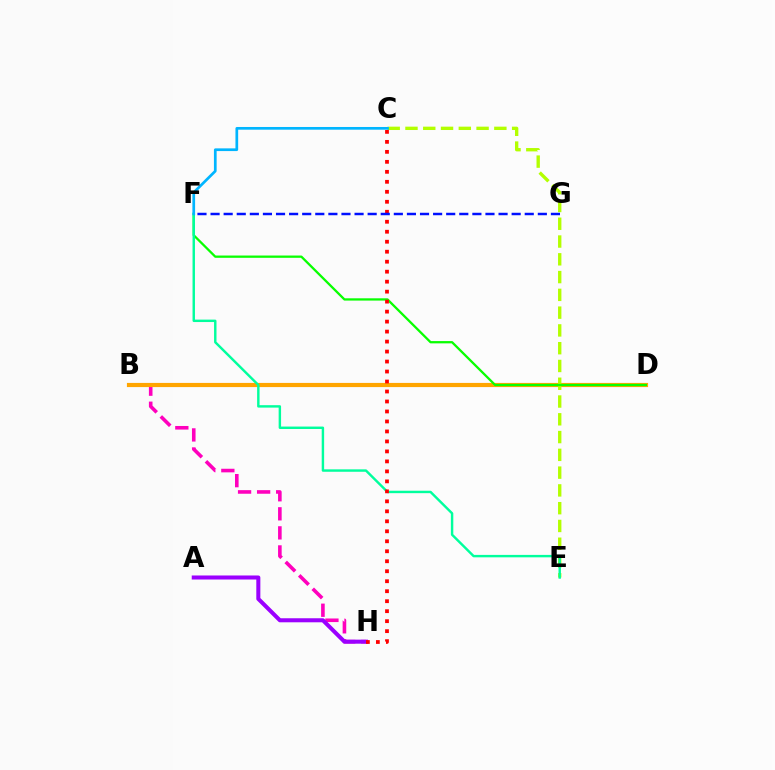{('B', 'H'): [{'color': '#ff00bd', 'line_style': 'dashed', 'thickness': 2.59}], ('B', 'D'): [{'color': '#ffa500', 'line_style': 'solid', 'thickness': 3.0}], ('C', 'E'): [{'color': '#b3ff00', 'line_style': 'dashed', 'thickness': 2.41}], ('A', 'H'): [{'color': '#9b00ff', 'line_style': 'solid', 'thickness': 2.91}], ('D', 'F'): [{'color': '#08ff00', 'line_style': 'solid', 'thickness': 1.64}], ('E', 'F'): [{'color': '#00ff9d', 'line_style': 'solid', 'thickness': 1.75}], ('C', 'H'): [{'color': '#ff0000', 'line_style': 'dotted', 'thickness': 2.71}], ('F', 'G'): [{'color': '#0010ff', 'line_style': 'dashed', 'thickness': 1.78}], ('C', 'F'): [{'color': '#00b5ff', 'line_style': 'solid', 'thickness': 1.95}]}